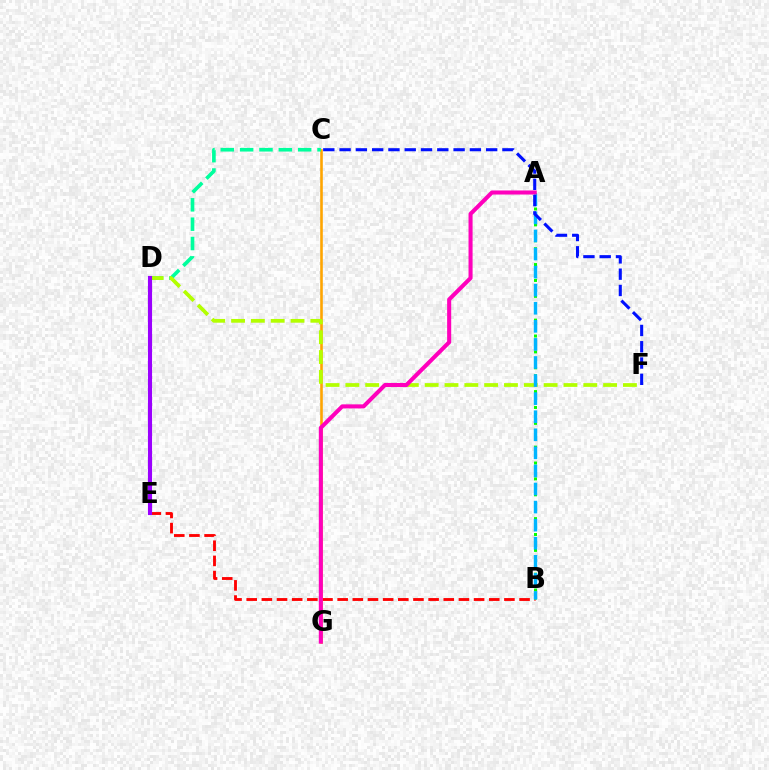{('B', 'E'): [{'color': '#ff0000', 'line_style': 'dashed', 'thickness': 2.06}], ('C', 'G'): [{'color': '#ffa500', 'line_style': 'solid', 'thickness': 1.87}], ('C', 'D'): [{'color': '#00ff9d', 'line_style': 'dashed', 'thickness': 2.63}], ('D', 'F'): [{'color': '#b3ff00', 'line_style': 'dashed', 'thickness': 2.69}], ('A', 'B'): [{'color': '#08ff00', 'line_style': 'dotted', 'thickness': 2.16}, {'color': '#00b5ff', 'line_style': 'dashed', 'thickness': 2.46}], ('C', 'F'): [{'color': '#0010ff', 'line_style': 'dashed', 'thickness': 2.21}], ('A', 'G'): [{'color': '#ff00bd', 'line_style': 'solid', 'thickness': 2.92}], ('D', 'E'): [{'color': '#9b00ff', 'line_style': 'solid', 'thickness': 2.97}]}